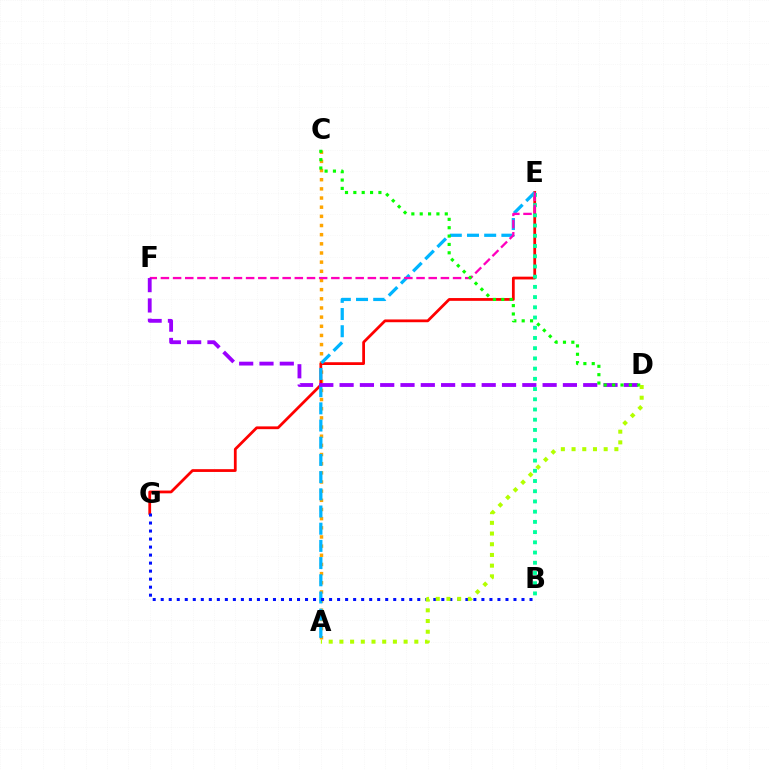{('A', 'C'): [{'color': '#ffa500', 'line_style': 'dotted', 'thickness': 2.49}], ('E', 'G'): [{'color': '#ff0000', 'line_style': 'solid', 'thickness': 2.0}], ('A', 'E'): [{'color': '#00b5ff', 'line_style': 'dashed', 'thickness': 2.34}], ('B', 'E'): [{'color': '#00ff9d', 'line_style': 'dotted', 'thickness': 2.78}], ('B', 'G'): [{'color': '#0010ff', 'line_style': 'dotted', 'thickness': 2.18}], ('E', 'F'): [{'color': '#ff00bd', 'line_style': 'dashed', 'thickness': 1.65}], ('D', 'F'): [{'color': '#9b00ff', 'line_style': 'dashed', 'thickness': 2.76}], ('C', 'D'): [{'color': '#08ff00', 'line_style': 'dotted', 'thickness': 2.27}], ('A', 'D'): [{'color': '#b3ff00', 'line_style': 'dotted', 'thickness': 2.91}]}